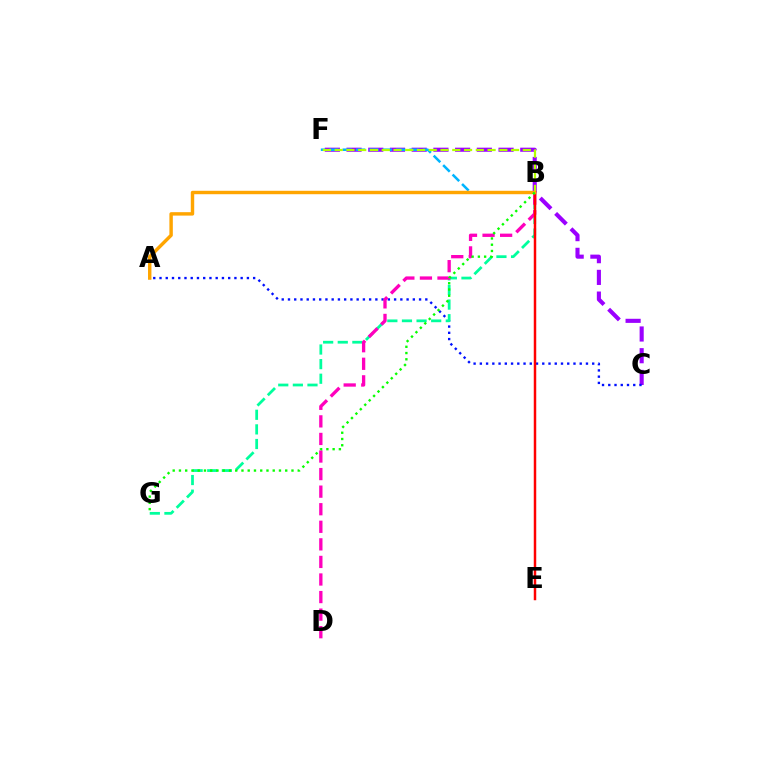{('C', 'F'): [{'color': '#9b00ff', 'line_style': 'dashed', 'thickness': 2.95}], ('B', 'F'): [{'color': '#00b5ff', 'line_style': 'dashed', 'thickness': 1.82}, {'color': '#b3ff00', 'line_style': 'dashed', 'thickness': 1.6}], ('A', 'C'): [{'color': '#0010ff', 'line_style': 'dotted', 'thickness': 1.7}], ('B', 'G'): [{'color': '#00ff9d', 'line_style': 'dashed', 'thickness': 1.99}, {'color': '#08ff00', 'line_style': 'dotted', 'thickness': 1.7}], ('B', 'D'): [{'color': '#ff00bd', 'line_style': 'dashed', 'thickness': 2.39}], ('B', 'E'): [{'color': '#ff0000', 'line_style': 'solid', 'thickness': 1.79}], ('A', 'B'): [{'color': '#ffa500', 'line_style': 'solid', 'thickness': 2.47}]}